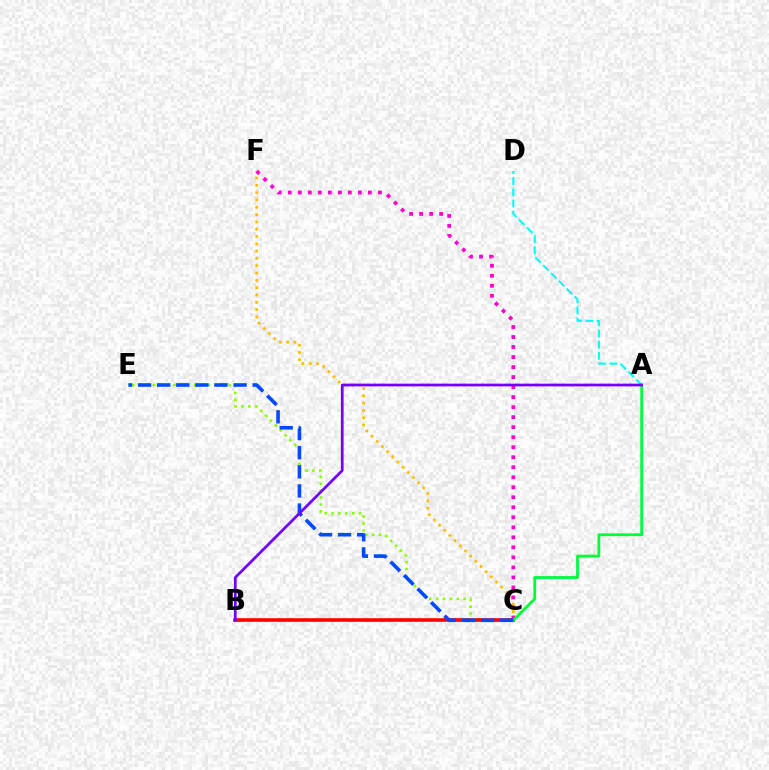{('A', 'D'): [{'color': '#00fff6', 'line_style': 'dashed', 'thickness': 1.51}], ('C', 'F'): [{'color': '#ffbd00', 'line_style': 'dotted', 'thickness': 1.99}, {'color': '#ff00cf', 'line_style': 'dotted', 'thickness': 2.72}], ('C', 'E'): [{'color': '#84ff00', 'line_style': 'dotted', 'thickness': 1.87}, {'color': '#004bff', 'line_style': 'dashed', 'thickness': 2.59}], ('B', 'C'): [{'color': '#ff0000', 'line_style': 'solid', 'thickness': 2.6}], ('A', 'C'): [{'color': '#00ff39', 'line_style': 'solid', 'thickness': 2.02}], ('A', 'B'): [{'color': '#7200ff', 'line_style': 'solid', 'thickness': 1.96}]}